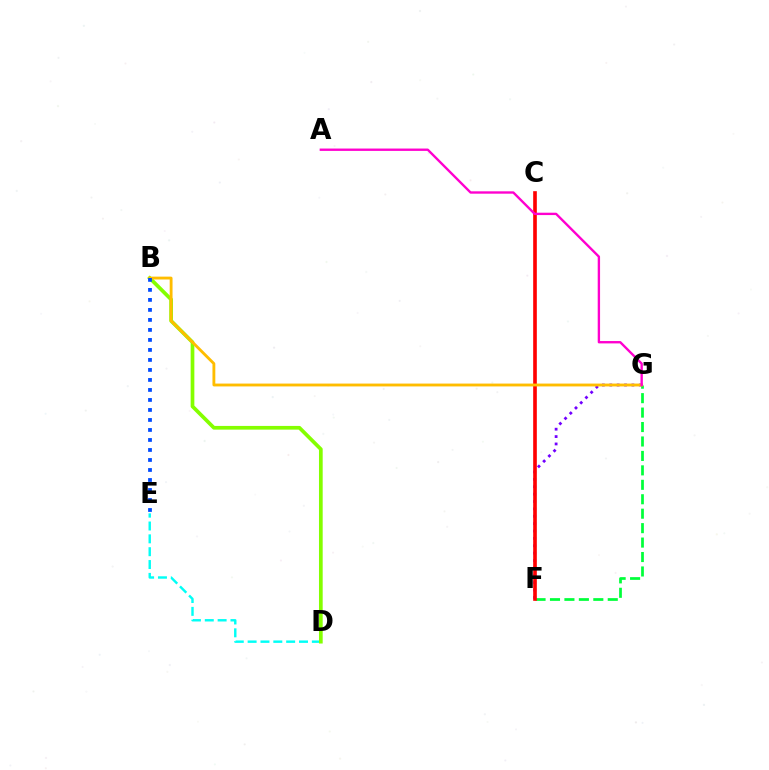{('F', 'G'): [{'color': '#7200ff', 'line_style': 'dotted', 'thickness': 2.0}, {'color': '#00ff39', 'line_style': 'dashed', 'thickness': 1.96}], ('D', 'E'): [{'color': '#00fff6', 'line_style': 'dashed', 'thickness': 1.75}], ('C', 'F'): [{'color': '#ff0000', 'line_style': 'solid', 'thickness': 2.62}], ('B', 'D'): [{'color': '#84ff00', 'line_style': 'solid', 'thickness': 2.67}], ('B', 'G'): [{'color': '#ffbd00', 'line_style': 'solid', 'thickness': 2.05}], ('B', 'E'): [{'color': '#004bff', 'line_style': 'dotted', 'thickness': 2.72}], ('A', 'G'): [{'color': '#ff00cf', 'line_style': 'solid', 'thickness': 1.7}]}